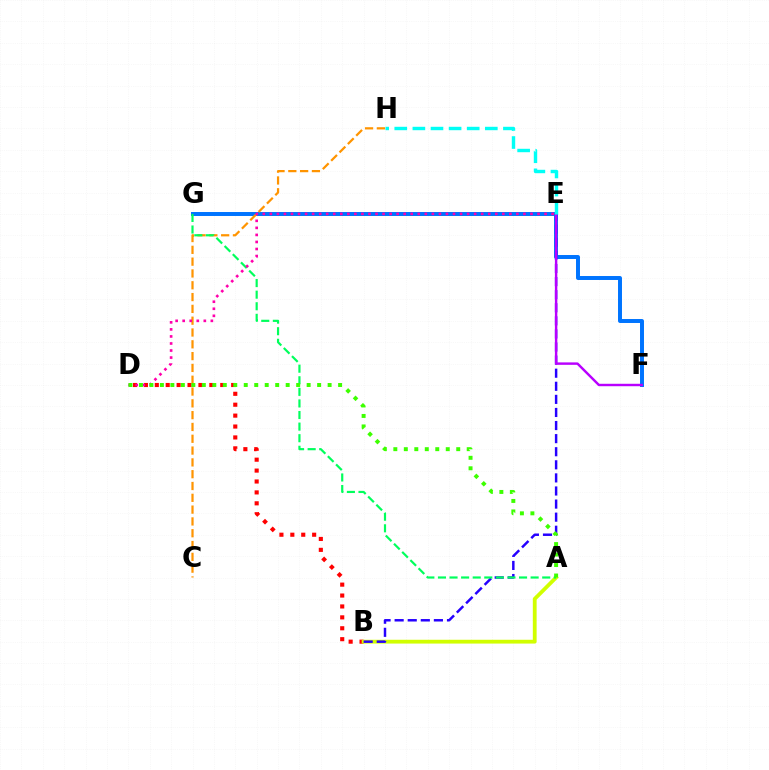{('F', 'G'): [{'color': '#0074ff', 'line_style': 'solid', 'thickness': 2.86}], ('B', 'D'): [{'color': '#ff0000', 'line_style': 'dotted', 'thickness': 2.96}], ('A', 'B'): [{'color': '#d1ff00', 'line_style': 'solid', 'thickness': 2.74}], ('B', 'E'): [{'color': '#2500ff', 'line_style': 'dashed', 'thickness': 1.78}], ('E', 'F'): [{'color': '#b900ff', 'line_style': 'solid', 'thickness': 1.75}], ('C', 'H'): [{'color': '#ff9400', 'line_style': 'dashed', 'thickness': 1.6}], ('A', 'G'): [{'color': '#00ff5c', 'line_style': 'dashed', 'thickness': 1.57}], ('D', 'E'): [{'color': '#ff00ac', 'line_style': 'dotted', 'thickness': 1.91}], ('A', 'D'): [{'color': '#3dff00', 'line_style': 'dotted', 'thickness': 2.85}], ('E', 'H'): [{'color': '#00fff6', 'line_style': 'dashed', 'thickness': 2.46}]}